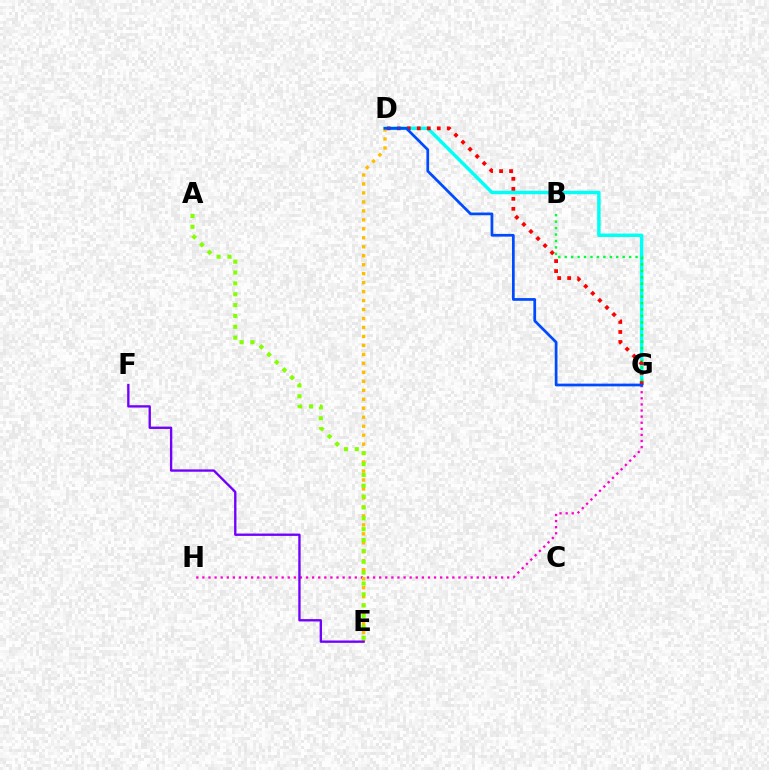{('D', 'G'): [{'color': '#00fff6', 'line_style': 'solid', 'thickness': 2.49}, {'color': '#ff0000', 'line_style': 'dotted', 'thickness': 2.72}, {'color': '#004bff', 'line_style': 'solid', 'thickness': 1.97}], ('G', 'H'): [{'color': '#ff00cf', 'line_style': 'dotted', 'thickness': 1.66}], ('B', 'G'): [{'color': '#00ff39', 'line_style': 'dotted', 'thickness': 1.75}], ('D', 'E'): [{'color': '#ffbd00', 'line_style': 'dotted', 'thickness': 2.44}], ('A', 'E'): [{'color': '#84ff00', 'line_style': 'dotted', 'thickness': 2.95}], ('E', 'F'): [{'color': '#7200ff', 'line_style': 'solid', 'thickness': 1.69}]}